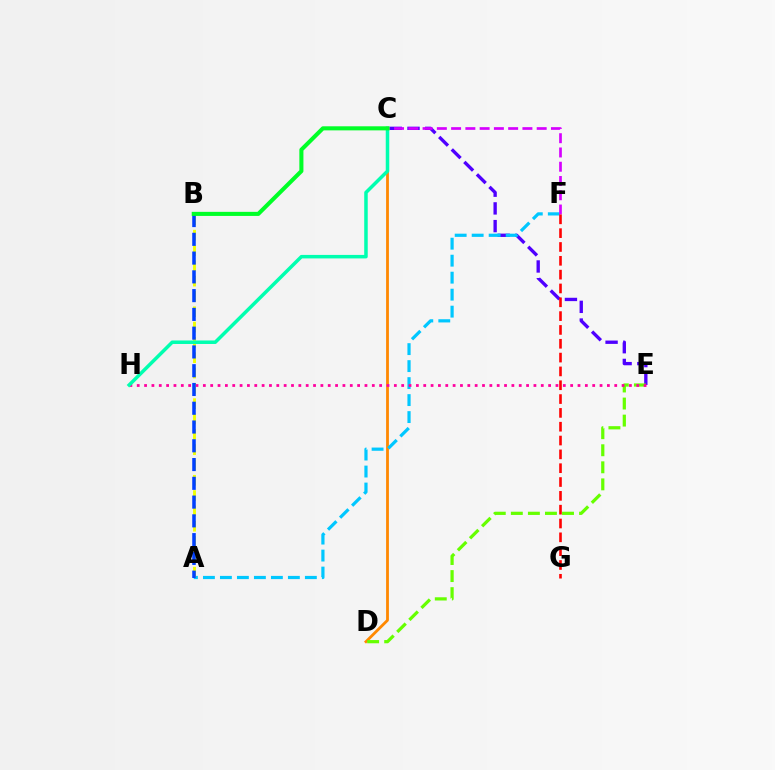{('C', 'D'): [{'color': '#ff8800', 'line_style': 'solid', 'thickness': 2.02}], ('C', 'E'): [{'color': '#4f00ff', 'line_style': 'dashed', 'thickness': 2.41}], ('A', 'F'): [{'color': '#00c7ff', 'line_style': 'dashed', 'thickness': 2.31}], ('D', 'E'): [{'color': '#66ff00', 'line_style': 'dashed', 'thickness': 2.32}], ('E', 'H'): [{'color': '#ff00a0', 'line_style': 'dotted', 'thickness': 2.0}], ('A', 'B'): [{'color': '#eeff00', 'line_style': 'dashed', 'thickness': 2.08}, {'color': '#003fff', 'line_style': 'dashed', 'thickness': 2.55}], ('C', 'H'): [{'color': '#00ffaf', 'line_style': 'solid', 'thickness': 2.52}], ('C', 'F'): [{'color': '#d600ff', 'line_style': 'dashed', 'thickness': 1.94}], ('F', 'G'): [{'color': '#ff0000', 'line_style': 'dashed', 'thickness': 1.88}], ('B', 'C'): [{'color': '#00ff27', 'line_style': 'solid', 'thickness': 2.94}]}